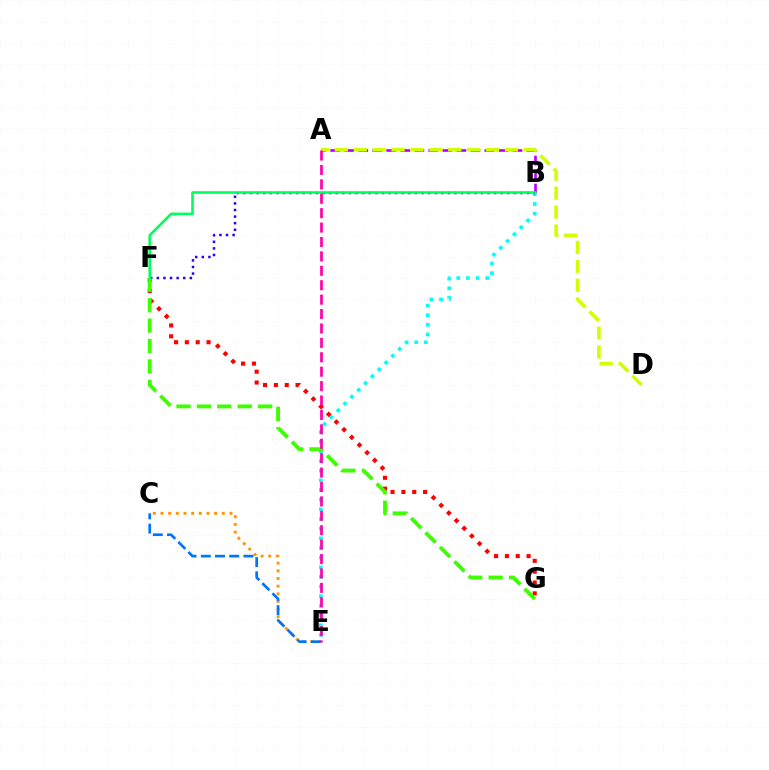{('C', 'E'): [{'color': '#ff9400', 'line_style': 'dotted', 'thickness': 2.08}, {'color': '#0074ff', 'line_style': 'dashed', 'thickness': 1.93}], ('A', 'B'): [{'color': '#b900ff', 'line_style': 'dashed', 'thickness': 1.91}], ('B', 'E'): [{'color': '#00fff6', 'line_style': 'dotted', 'thickness': 2.62}], ('B', 'F'): [{'color': '#2500ff', 'line_style': 'dotted', 'thickness': 1.79}, {'color': '#00ff5c', 'line_style': 'solid', 'thickness': 1.87}], ('A', 'D'): [{'color': '#d1ff00', 'line_style': 'dashed', 'thickness': 2.57}], ('F', 'G'): [{'color': '#ff0000', 'line_style': 'dotted', 'thickness': 2.95}, {'color': '#3dff00', 'line_style': 'dashed', 'thickness': 2.77}], ('A', 'E'): [{'color': '#ff00ac', 'line_style': 'dashed', 'thickness': 1.96}]}